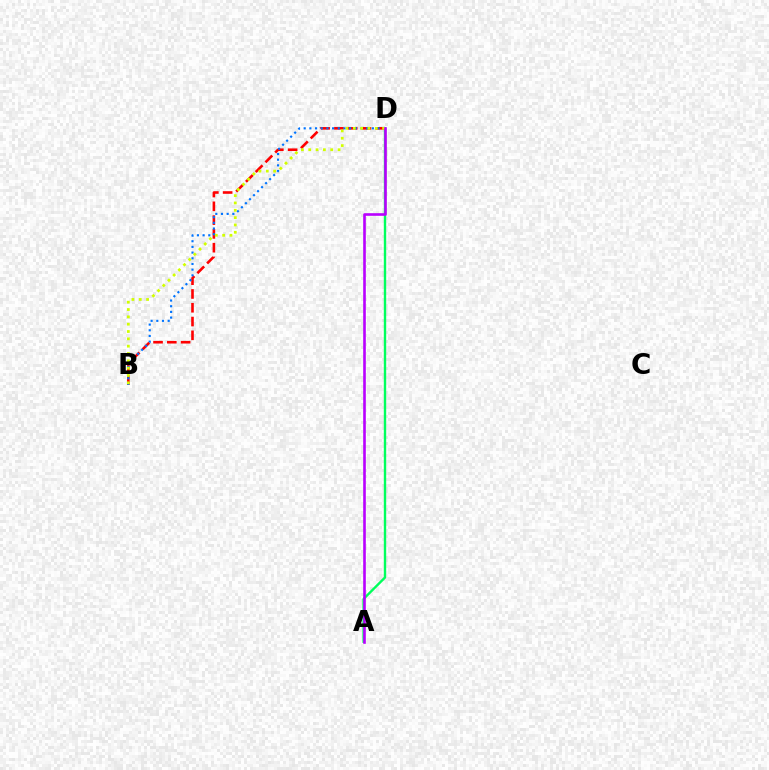{('B', 'D'): [{'color': '#ff0000', 'line_style': 'dashed', 'thickness': 1.87}, {'color': '#0074ff', 'line_style': 'dotted', 'thickness': 1.54}, {'color': '#d1ff00', 'line_style': 'dotted', 'thickness': 1.99}], ('A', 'D'): [{'color': '#00ff5c', 'line_style': 'solid', 'thickness': 1.72}, {'color': '#b900ff', 'line_style': 'solid', 'thickness': 1.89}]}